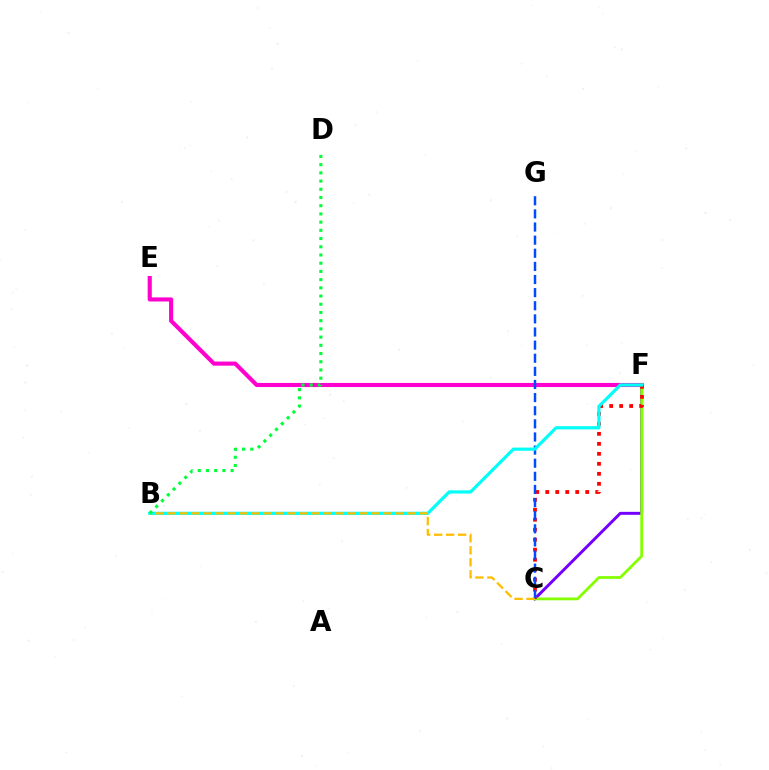{('C', 'F'): [{'color': '#7200ff', 'line_style': 'solid', 'thickness': 2.13}, {'color': '#84ff00', 'line_style': 'solid', 'thickness': 2.0}, {'color': '#ff0000', 'line_style': 'dotted', 'thickness': 2.72}], ('E', 'F'): [{'color': '#ff00cf', 'line_style': 'solid', 'thickness': 2.95}], ('C', 'G'): [{'color': '#004bff', 'line_style': 'dashed', 'thickness': 1.78}], ('B', 'F'): [{'color': '#00fff6', 'line_style': 'solid', 'thickness': 2.28}], ('B', 'C'): [{'color': '#ffbd00', 'line_style': 'dashed', 'thickness': 1.63}], ('B', 'D'): [{'color': '#00ff39', 'line_style': 'dotted', 'thickness': 2.23}]}